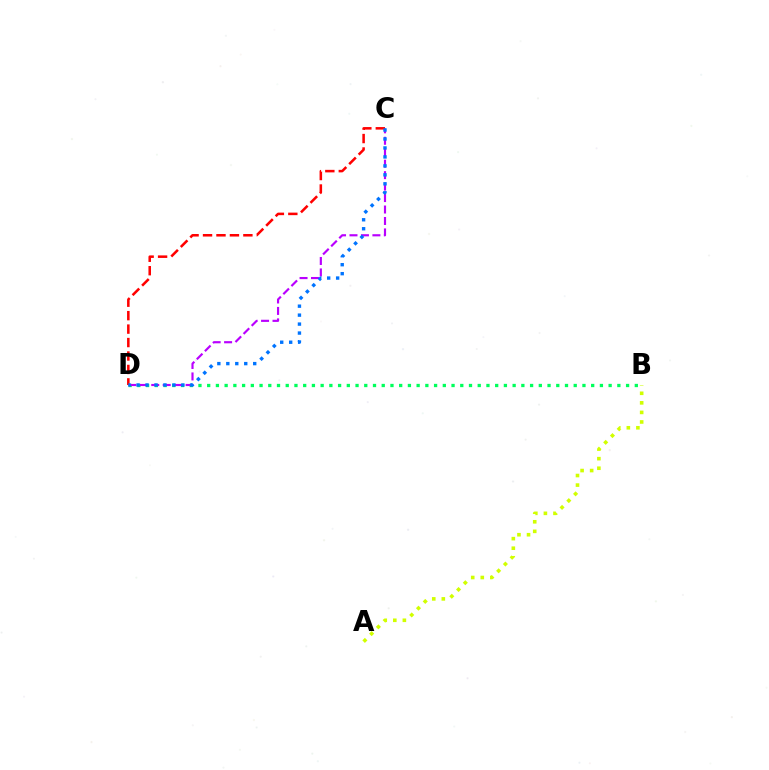{('B', 'D'): [{'color': '#00ff5c', 'line_style': 'dotted', 'thickness': 2.37}], ('C', 'D'): [{'color': '#b900ff', 'line_style': 'dashed', 'thickness': 1.56}, {'color': '#ff0000', 'line_style': 'dashed', 'thickness': 1.83}, {'color': '#0074ff', 'line_style': 'dotted', 'thickness': 2.44}], ('A', 'B'): [{'color': '#d1ff00', 'line_style': 'dotted', 'thickness': 2.6}]}